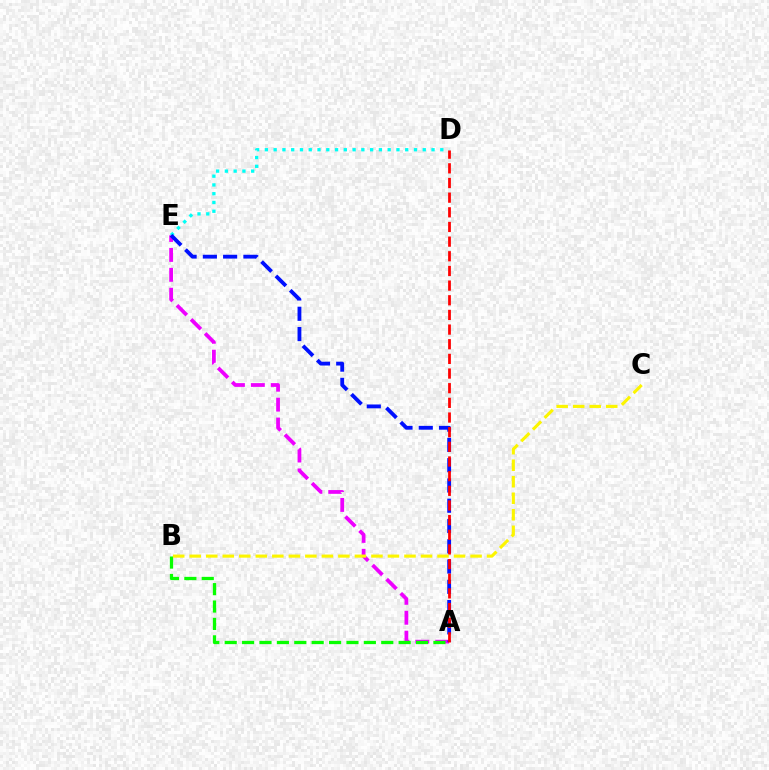{('D', 'E'): [{'color': '#00fff6', 'line_style': 'dotted', 'thickness': 2.38}], ('A', 'E'): [{'color': '#ee00ff', 'line_style': 'dashed', 'thickness': 2.71}, {'color': '#0010ff', 'line_style': 'dashed', 'thickness': 2.75}], ('A', 'D'): [{'color': '#ff0000', 'line_style': 'dashed', 'thickness': 1.99}], ('A', 'B'): [{'color': '#08ff00', 'line_style': 'dashed', 'thickness': 2.36}], ('B', 'C'): [{'color': '#fcf500', 'line_style': 'dashed', 'thickness': 2.24}]}